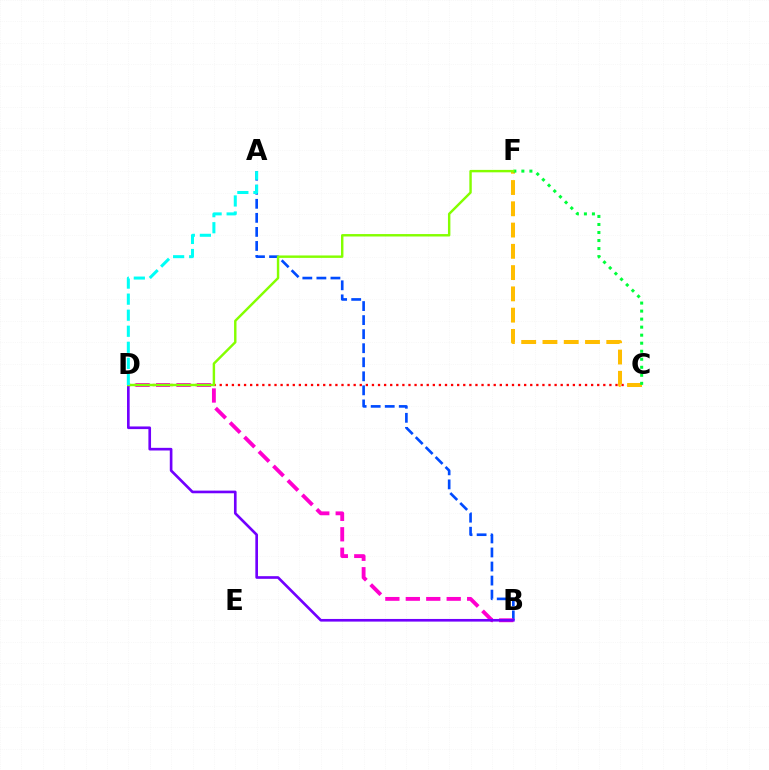{('C', 'D'): [{'color': '#ff0000', 'line_style': 'dotted', 'thickness': 1.65}], ('A', 'B'): [{'color': '#004bff', 'line_style': 'dashed', 'thickness': 1.91}], ('C', 'F'): [{'color': '#ffbd00', 'line_style': 'dashed', 'thickness': 2.89}, {'color': '#00ff39', 'line_style': 'dotted', 'thickness': 2.18}], ('B', 'D'): [{'color': '#ff00cf', 'line_style': 'dashed', 'thickness': 2.78}, {'color': '#7200ff', 'line_style': 'solid', 'thickness': 1.91}], ('D', 'F'): [{'color': '#84ff00', 'line_style': 'solid', 'thickness': 1.75}], ('A', 'D'): [{'color': '#00fff6', 'line_style': 'dashed', 'thickness': 2.18}]}